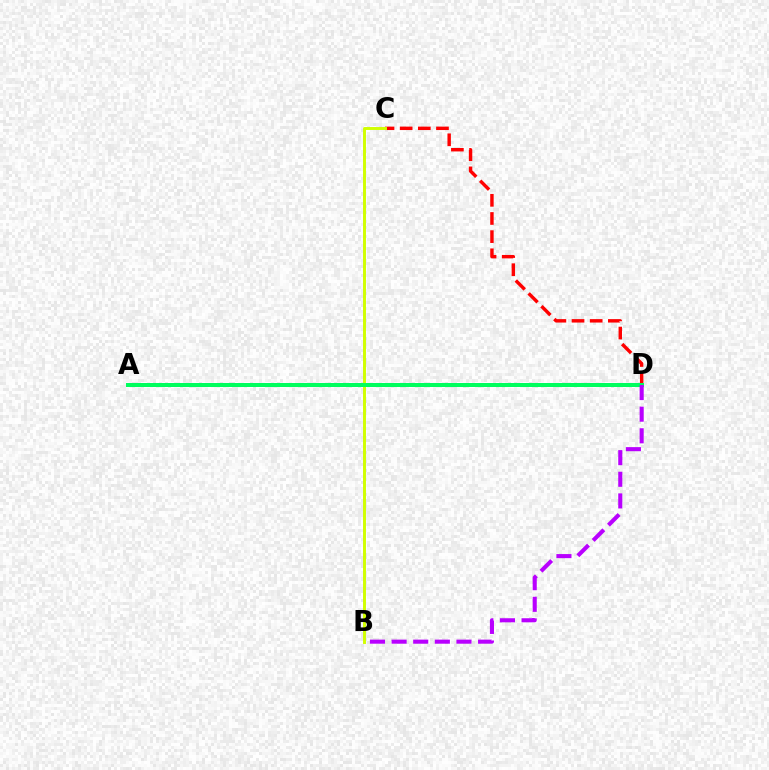{('C', 'D'): [{'color': '#ff0000', 'line_style': 'dashed', 'thickness': 2.47}], ('A', 'D'): [{'color': '#0074ff', 'line_style': 'solid', 'thickness': 2.71}, {'color': '#00ff5c', 'line_style': 'solid', 'thickness': 2.85}], ('B', 'C'): [{'color': '#d1ff00', 'line_style': 'solid', 'thickness': 2.12}], ('B', 'D'): [{'color': '#b900ff', 'line_style': 'dashed', 'thickness': 2.94}]}